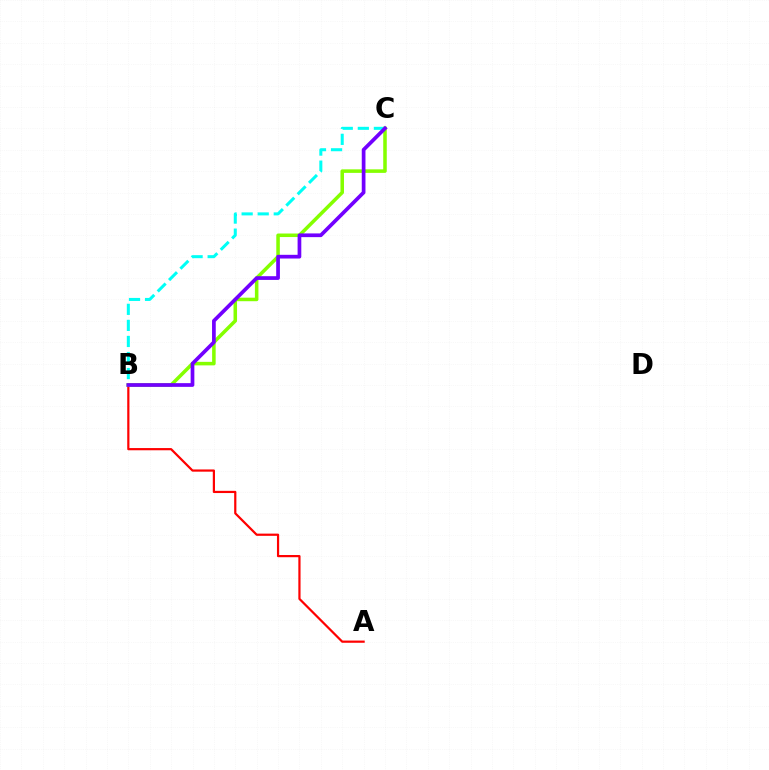{('A', 'B'): [{'color': '#ff0000', 'line_style': 'solid', 'thickness': 1.59}], ('B', 'C'): [{'color': '#84ff00', 'line_style': 'solid', 'thickness': 2.54}, {'color': '#00fff6', 'line_style': 'dashed', 'thickness': 2.18}, {'color': '#7200ff', 'line_style': 'solid', 'thickness': 2.67}]}